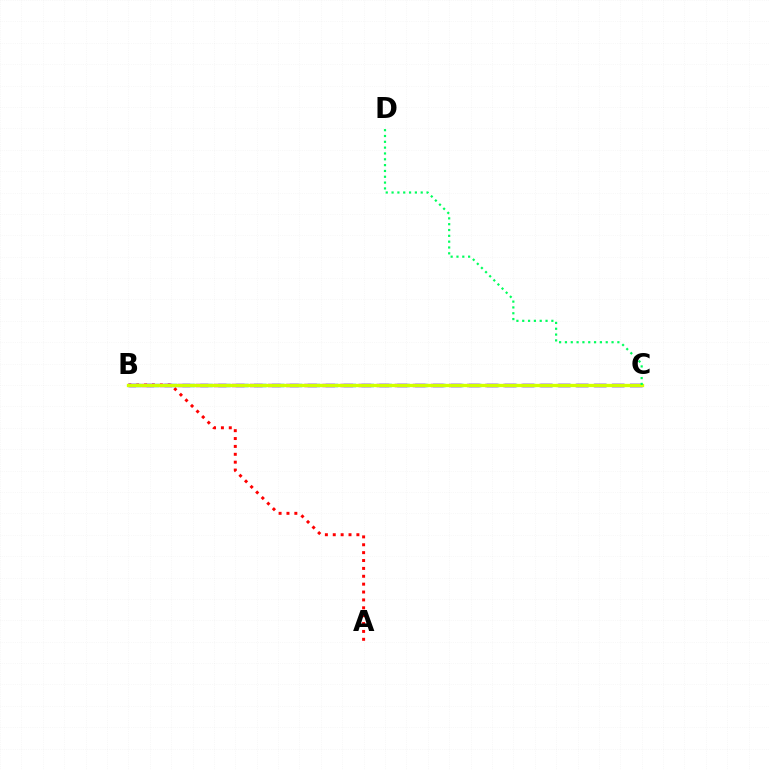{('A', 'B'): [{'color': '#ff0000', 'line_style': 'dotted', 'thickness': 2.14}], ('B', 'C'): [{'color': '#0074ff', 'line_style': 'dashed', 'thickness': 2.43}, {'color': '#b900ff', 'line_style': 'dashed', 'thickness': 2.46}, {'color': '#d1ff00', 'line_style': 'solid', 'thickness': 2.38}], ('C', 'D'): [{'color': '#00ff5c', 'line_style': 'dotted', 'thickness': 1.58}]}